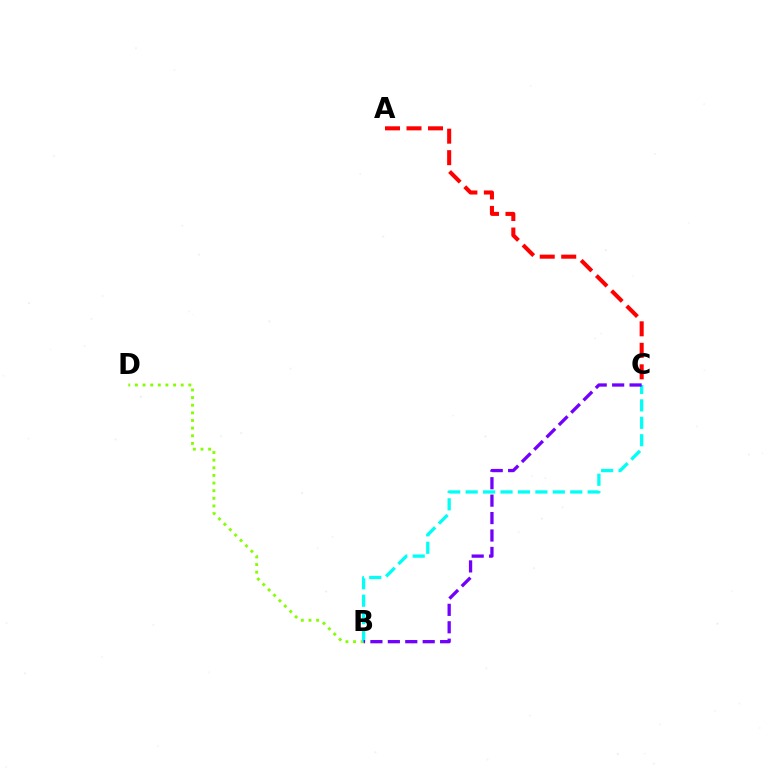{('B', 'D'): [{'color': '#84ff00', 'line_style': 'dotted', 'thickness': 2.07}], ('B', 'C'): [{'color': '#00fff6', 'line_style': 'dashed', 'thickness': 2.37}, {'color': '#7200ff', 'line_style': 'dashed', 'thickness': 2.37}], ('A', 'C'): [{'color': '#ff0000', 'line_style': 'dashed', 'thickness': 2.92}]}